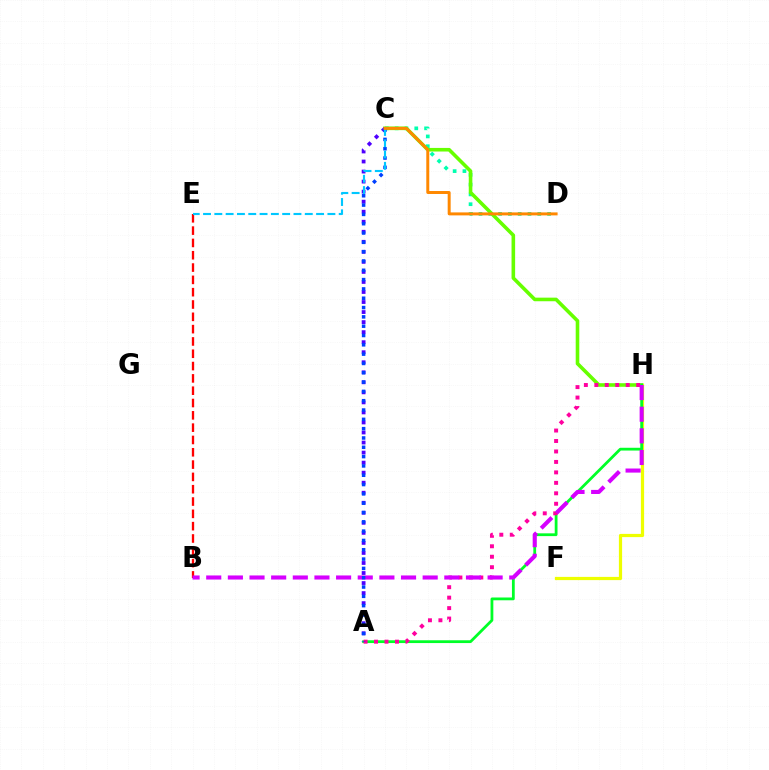{('C', 'D'): [{'color': '#00ffaf', 'line_style': 'dotted', 'thickness': 2.66}, {'color': '#ff8800', 'line_style': 'solid', 'thickness': 2.14}], ('C', 'H'): [{'color': '#66ff00', 'line_style': 'solid', 'thickness': 2.59}], ('A', 'C'): [{'color': '#4f00ff', 'line_style': 'dotted', 'thickness': 2.73}, {'color': '#003fff', 'line_style': 'dotted', 'thickness': 2.53}], ('B', 'E'): [{'color': '#ff0000', 'line_style': 'dashed', 'thickness': 1.67}], ('F', 'H'): [{'color': '#eeff00', 'line_style': 'solid', 'thickness': 2.32}], ('A', 'H'): [{'color': '#00ff27', 'line_style': 'solid', 'thickness': 2.0}, {'color': '#ff00a0', 'line_style': 'dotted', 'thickness': 2.84}], ('B', 'H'): [{'color': '#d600ff', 'line_style': 'dashed', 'thickness': 2.94}], ('C', 'E'): [{'color': '#00c7ff', 'line_style': 'dashed', 'thickness': 1.54}]}